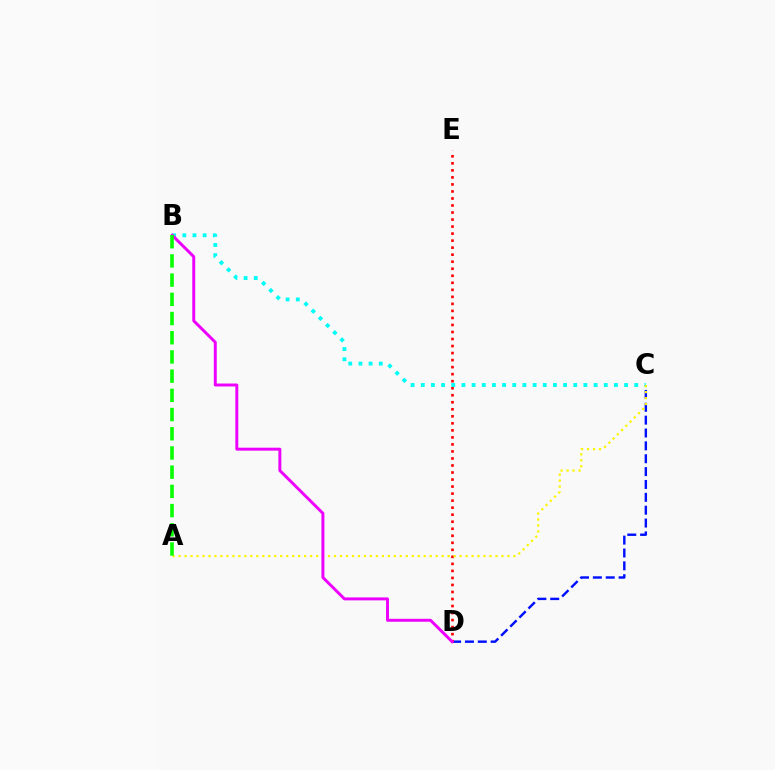{('C', 'D'): [{'color': '#0010ff', 'line_style': 'dashed', 'thickness': 1.75}], ('D', 'E'): [{'color': '#ff0000', 'line_style': 'dotted', 'thickness': 1.91}], ('B', 'C'): [{'color': '#00fff6', 'line_style': 'dotted', 'thickness': 2.76}], ('A', 'C'): [{'color': '#fcf500', 'line_style': 'dotted', 'thickness': 1.62}], ('B', 'D'): [{'color': '#ee00ff', 'line_style': 'solid', 'thickness': 2.13}], ('A', 'B'): [{'color': '#08ff00', 'line_style': 'dashed', 'thickness': 2.61}]}